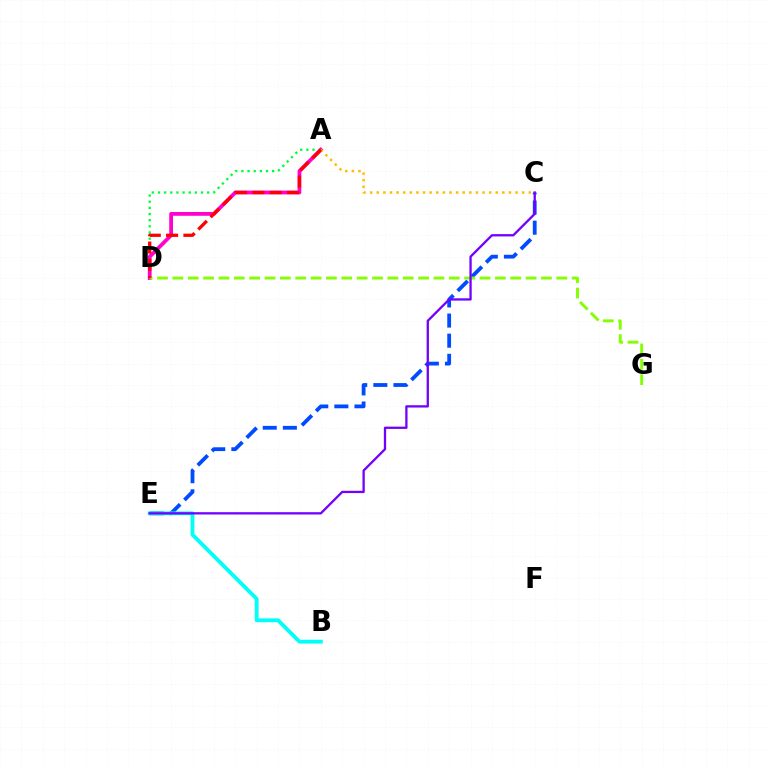{('A', 'D'): [{'color': '#00ff39', 'line_style': 'dotted', 'thickness': 1.67}, {'color': '#ff00cf', 'line_style': 'solid', 'thickness': 2.72}, {'color': '#ff0000', 'line_style': 'dashed', 'thickness': 2.35}], ('C', 'E'): [{'color': '#004bff', 'line_style': 'dashed', 'thickness': 2.73}, {'color': '#7200ff', 'line_style': 'solid', 'thickness': 1.65}], ('D', 'G'): [{'color': '#84ff00', 'line_style': 'dashed', 'thickness': 2.09}], ('B', 'E'): [{'color': '#00fff6', 'line_style': 'solid', 'thickness': 2.76}], ('A', 'C'): [{'color': '#ffbd00', 'line_style': 'dotted', 'thickness': 1.8}]}